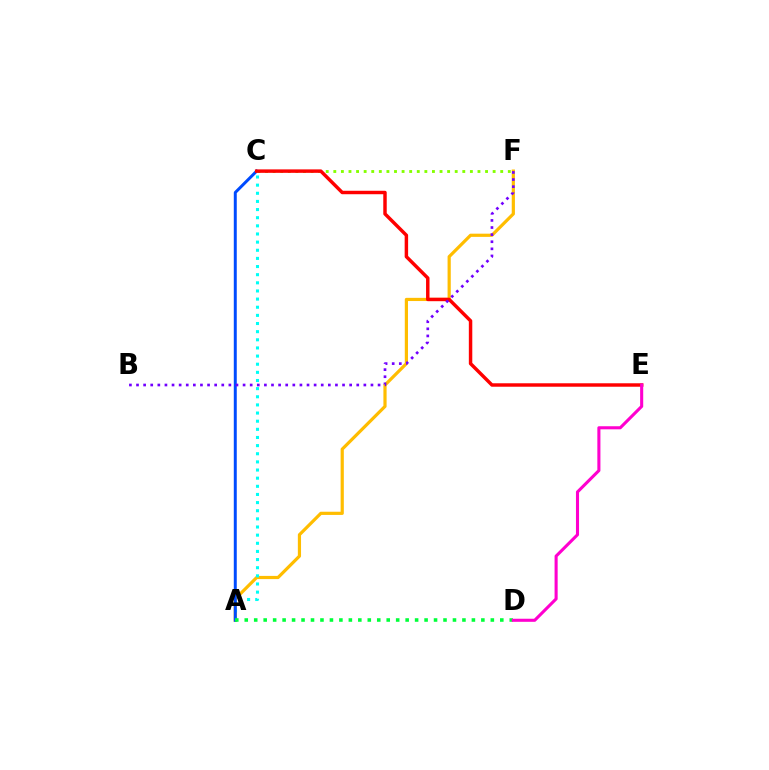{('A', 'F'): [{'color': '#ffbd00', 'line_style': 'solid', 'thickness': 2.3}], ('C', 'F'): [{'color': '#84ff00', 'line_style': 'dotted', 'thickness': 2.06}], ('A', 'C'): [{'color': '#00fff6', 'line_style': 'dotted', 'thickness': 2.21}, {'color': '#004bff', 'line_style': 'solid', 'thickness': 2.14}], ('C', 'E'): [{'color': '#ff0000', 'line_style': 'solid', 'thickness': 2.49}], ('A', 'D'): [{'color': '#00ff39', 'line_style': 'dotted', 'thickness': 2.57}], ('B', 'F'): [{'color': '#7200ff', 'line_style': 'dotted', 'thickness': 1.93}], ('D', 'E'): [{'color': '#ff00cf', 'line_style': 'solid', 'thickness': 2.22}]}